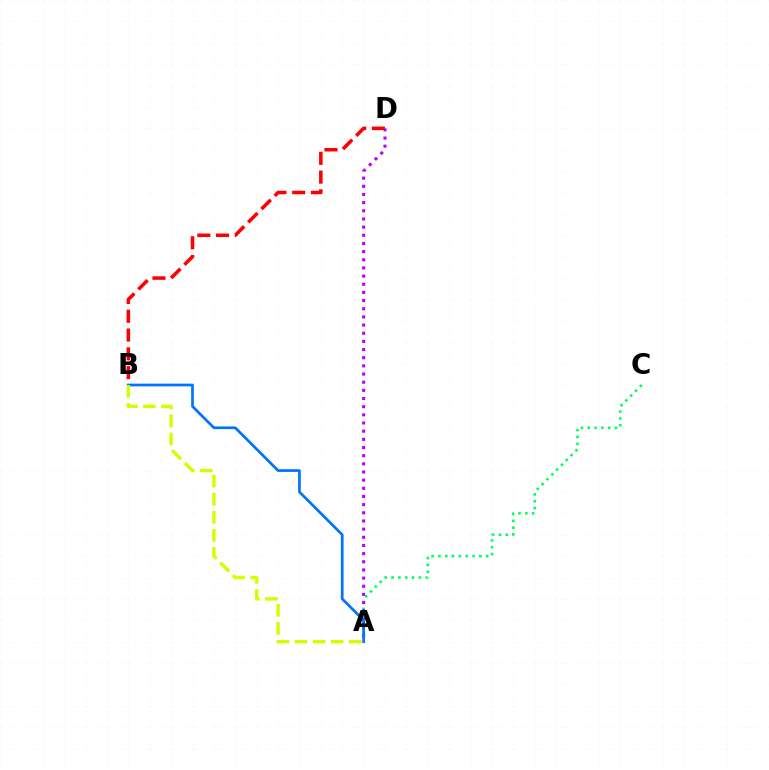{('B', 'D'): [{'color': '#ff0000', 'line_style': 'dashed', 'thickness': 2.55}], ('A', 'C'): [{'color': '#00ff5c', 'line_style': 'dotted', 'thickness': 1.85}], ('A', 'D'): [{'color': '#b900ff', 'line_style': 'dotted', 'thickness': 2.22}], ('A', 'B'): [{'color': '#0074ff', 'line_style': 'solid', 'thickness': 1.95}, {'color': '#d1ff00', 'line_style': 'dashed', 'thickness': 2.46}]}